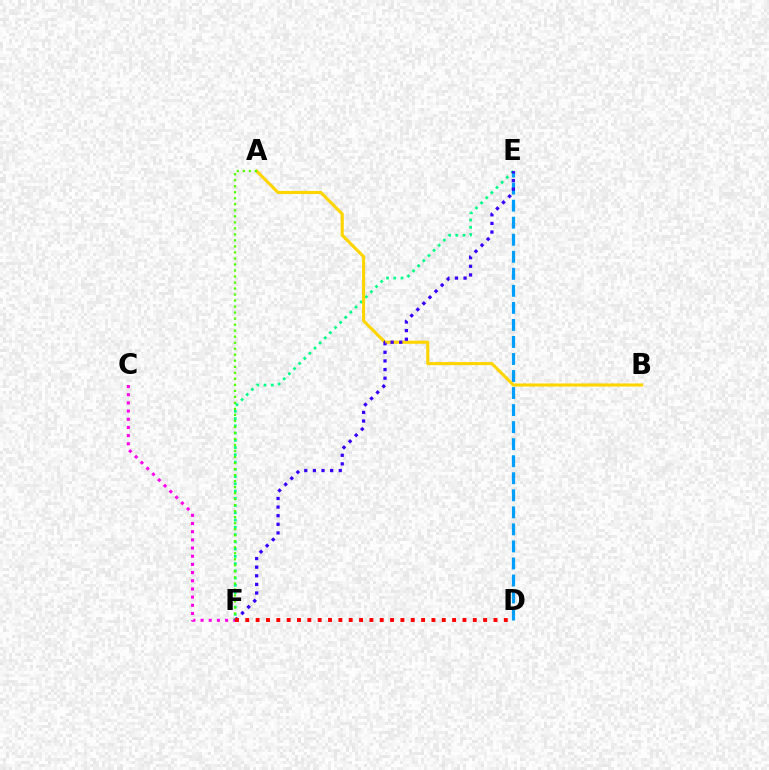{('D', 'E'): [{'color': '#009eff', 'line_style': 'dashed', 'thickness': 2.31}], ('E', 'F'): [{'color': '#00ff86', 'line_style': 'dotted', 'thickness': 1.97}, {'color': '#3700ff', 'line_style': 'dotted', 'thickness': 2.34}], ('C', 'F'): [{'color': '#ff00ed', 'line_style': 'dotted', 'thickness': 2.22}], ('A', 'B'): [{'color': '#ffd500', 'line_style': 'solid', 'thickness': 2.24}], ('A', 'F'): [{'color': '#4fff00', 'line_style': 'dotted', 'thickness': 1.63}], ('D', 'F'): [{'color': '#ff0000', 'line_style': 'dotted', 'thickness': 2.81}]}